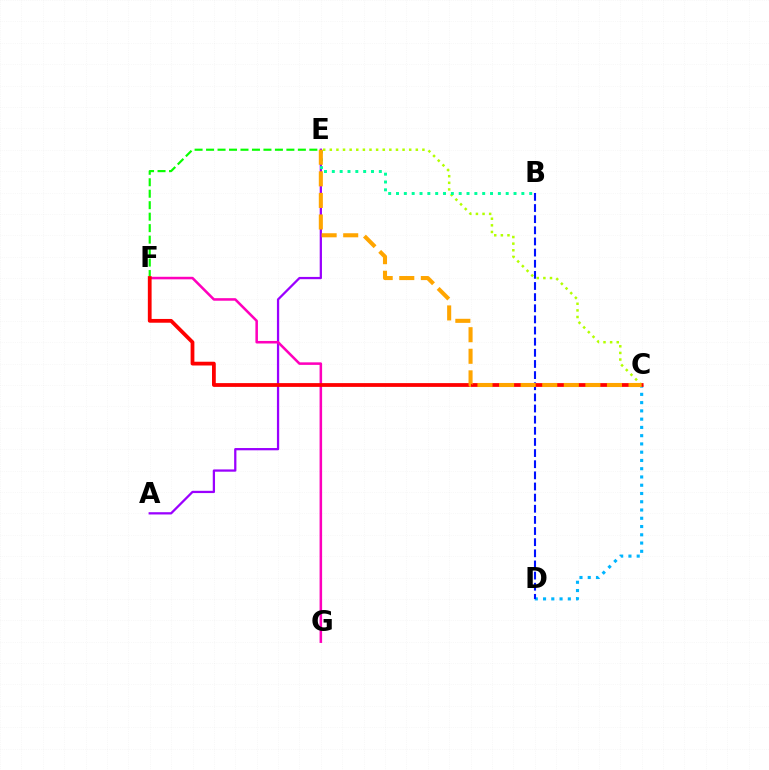{('C', 'E'): [{'color': '#b3ff00', 'line_style': 'dotted', 'thickness': 1.8}, {'color': '#ffa500', 'line_style': 'dashed', 'thickness': 2.93}], ('C', 'D'): [{'color': '#00b5ff', 'line_style': 'dotted', 'thickness': 2.24}], ('A', 'E'): [{'color': '#9b00ff', 'line_style': 'solid', 'thickness': 1.63}], ('B', 'D'): [{'color': '#0010ff', 'line_style': 'dashed', 'thickness': 1.51}], ('E', 'F'): [{'color': '#08ff00', 'line_style': 'dashed', 'thickness': 1.56}], ('F', 'G'): [{'color': '#ff00bd', 'line_style': 'solid', 'thickness': 1.83}], ('C', 'F'): [{'color': '#ff0000', 'line_style': 'solid', 'thickness': 2.71}], ('B', 'E'): [{'color': '#00ff9d', 'line_style': 'dotted', 'thickness': 2.13}]}